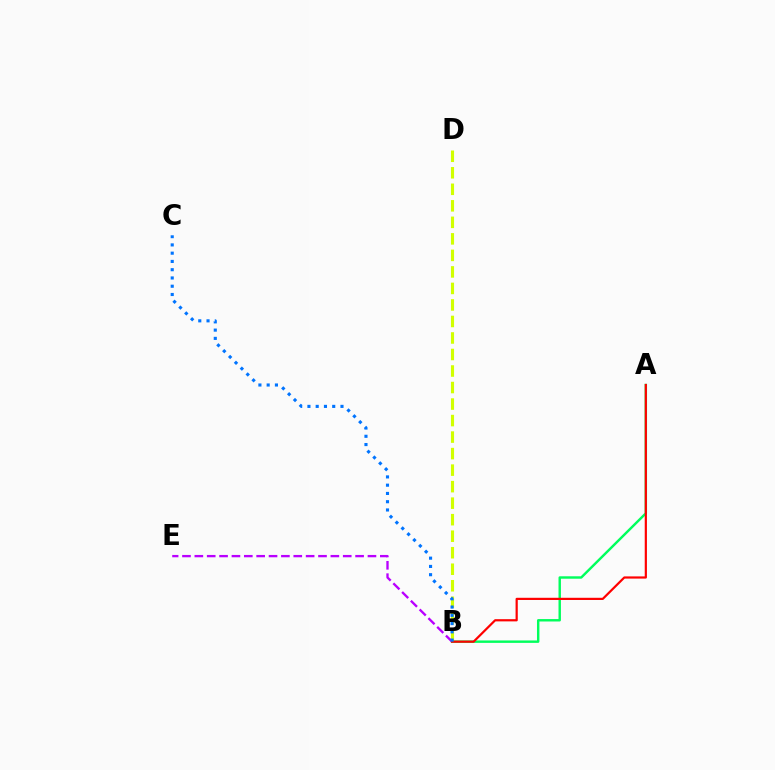{('B', 'D'): [{'color': '#d1ff00', 'line_style': 'dashed', 'thickness': 2.24}], ('A', 'B'): [{'color': '#00ff5c', 'line_style': 'solid', 'thickness': 1.75}, {'color': '#ff0000', 'line_style': 'solid', 'thickness': 1.59}], ('B', 'E'): [{'color': '#b900ff', 'line_style': 'dashed', 'thickness': 1.68}], ('B', 'C'): [{'color': '#0074ff', 'line_style': 'dotted', 'thickness': 2.25}]}